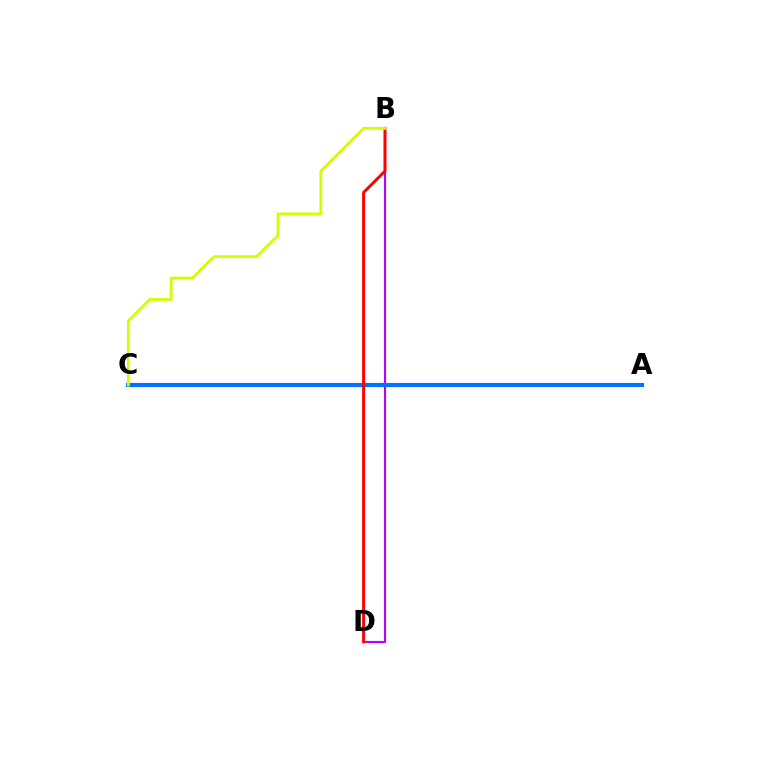{('B', 'D'): [{'color': '#b900ff', 'line_style': 'solid', 'thickness': 1.51}, {'color': '#ff0000', 'line_style': 'solid', 'thickness': 2.16}], ('A', 'C'): [{'color': '#00ff5c', 'line_style': 'solid', 'thickness': 2.06}, {'color': '#0074ff', 'line_style': 'solid', 'thickness': 2.97}], ('B', 'C'): [{'color': '#d1ff00', 'line_style': 'solid', 'thickness': 2.05}]}